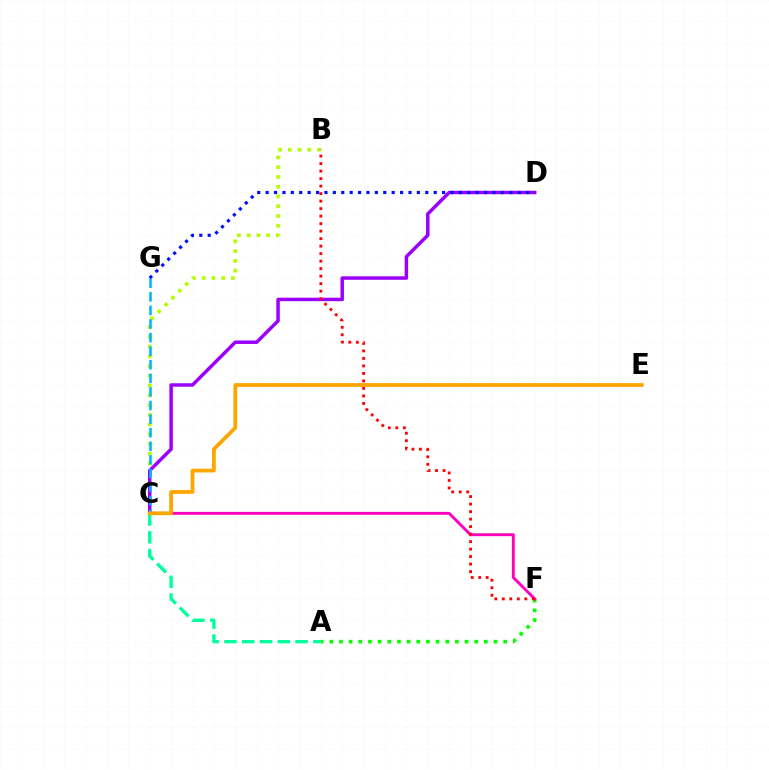{('B', 'C'): [{'color': '#b3ff00', 'line_style': 'dotted', 'thickness': 2.65}], ('C', 'D'): [{'color': '#9b00ff', 'line_style': 'solid', 'thickness': 2.51}], ('C', 'G'): [{'color': '#00b5ff', 'line_style': 'dashed', 'thickness': 1.85}], ('A', 'F'): [{'color': '#08ff00', 'line_style': 'dotted', 'thickness': 2.62}], ('C', 'F'): [{'color': '#ff00bd', 'line_style': 'solid', 'thickness': 2.08}], ('B', 'F'): [{'color': '#ff0000', 'line_style': 'dotted', 'thickness': 2.04}], ('D', 'G'): [{'color': '#0010ff', 'line_style': 'dotted', 'thickness': 2.28}], ('A', 'C'): [{'color': '#00ff9d', 'line_style': 'dashed', 'thickness': 2.42}], ('C', 'E'): [{'color': '#ffa500', 'line_style': 'solid', 'thickness': 2.71}]}